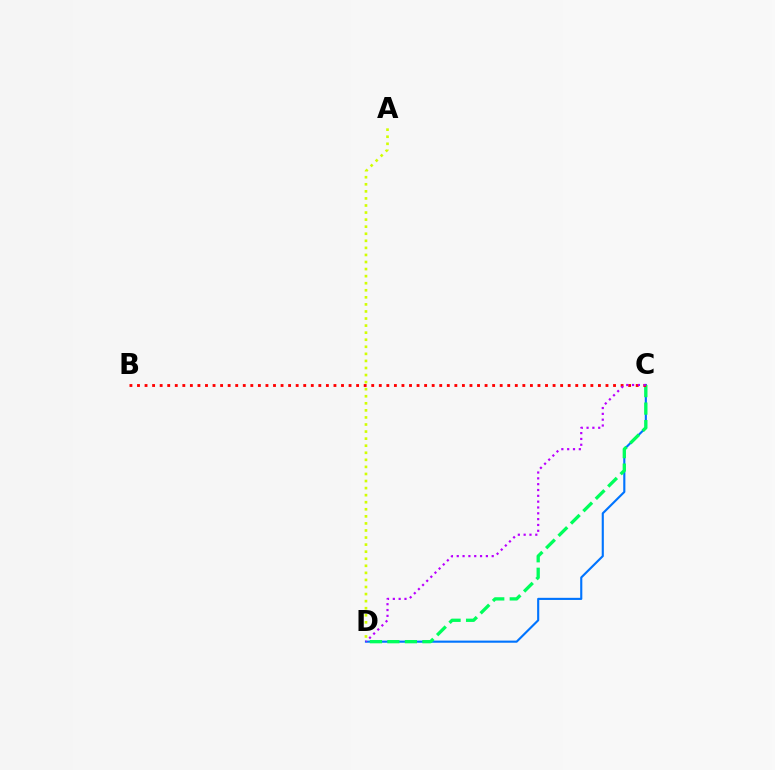{('A', 'D'): [{'color': '#d1ff00', 'line_style': 'dotted', 'thickness': 1.92}], ('C', 'D'): [{'color': '#0074ff', 'line_style': 'solid', 'thickness': 1.53}, {'color': '#00ff5c', 'line_style': 'dashed', 'thickness': 2.38}, {'color': '#b900ff', 'line_style': 'dotted', 'thickness': 1.58}], ('B', 'C'): [{'color': '#ff0000', 'line_style': 'dotted', 'thickness': 2.05}]}